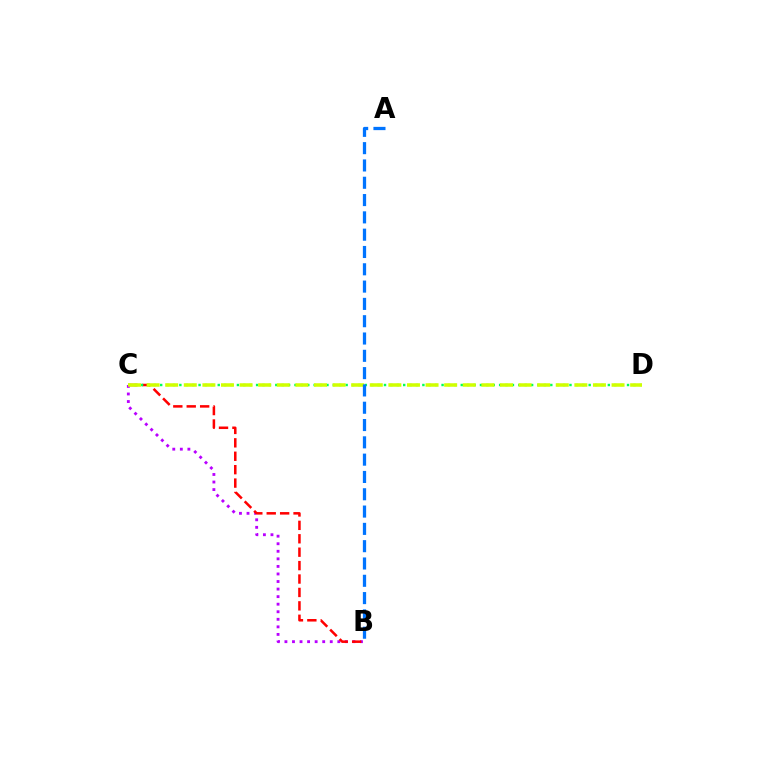{('B', 'C'): [{'color': '#b900ff', 'line_style': 'dotted', 'thickness': 2.05}, {'color': '#ff0000', 'line_style': 'dashed', 'thickness': 1.82}], ('C', 'D'): [{'color': '#00ff5c', 'line_style': 'dotted', 'thickness': 1.74}, {'color': '#d1ff00', 'line_style': 'dashed', 'thickness': 2.53}], ('A', 'B'): [{'color': '#0074ff', 'line_style': 'dashed', 'thickness': 2.35}]}